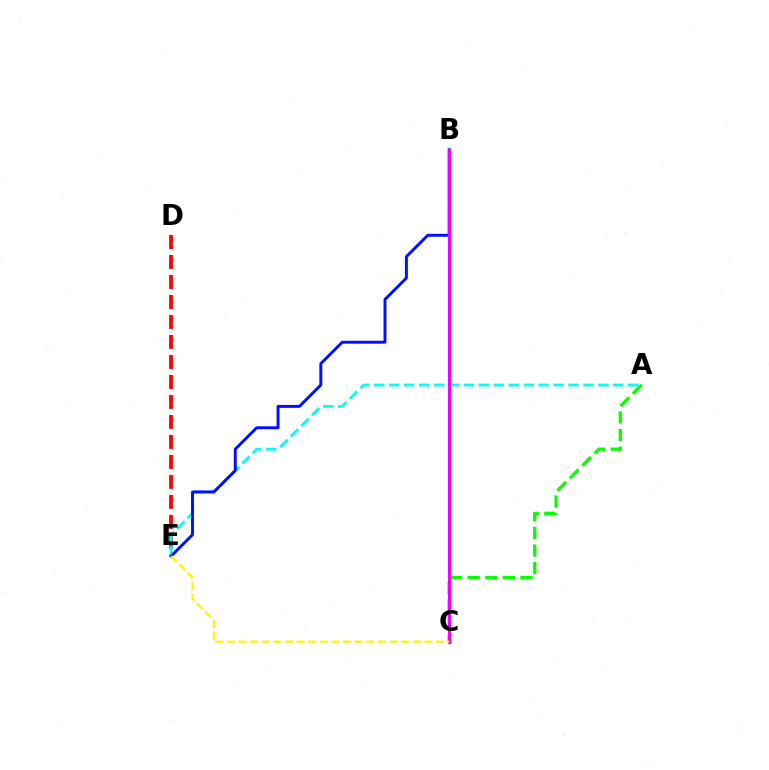{('D', 'E'): [{'color': '#ff0000', 'line_style': 'dashed', 'thickness': 2.72}], ('A', 'E'): [{'color': '#00fff6', 'line_style': 'dashed', 'thickness': 2.03}], ('A', 'C'): [{'color': '#08ff00', 'line_style': 'dashed', 'thickness': 2.39}], ('B', 'E'): [{'color': '#0010ff', 'line_style': 'solid', 'thickness': 2.12}], ('B', 'C'): [{'color': '#ee00ff', 'line_style': 'solid', 'thickness': 2.25}], ('C', 'E'): [{'color': '#fcf500', 'line_style': 'dashed', 'thickness': 1.58}]}